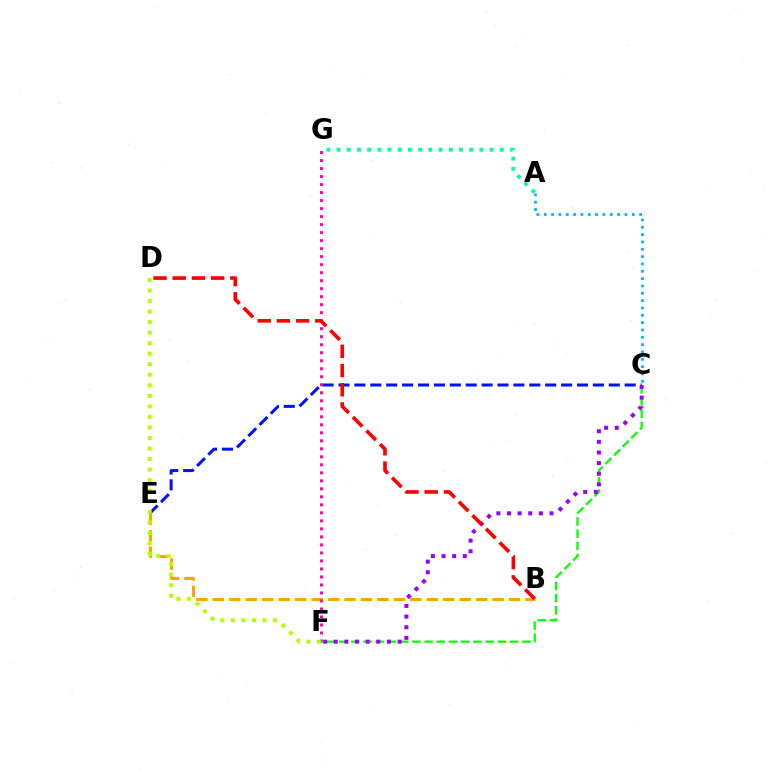{('C', 'E'): [{'color': '#0010ff', 'line_style': 'dashed', 'thickness': 2.16}], ('B', 'E'): [{'color': '#ffa500', 'line_style': 'dashed', 'thickness': 2.24}], ('F', 'G'): [{'color': '#ff00bd', 'line_style': 'dotted', 'thickness': 2.18}], ('C', 'F'): [{'color': '#08ff00', 'line_style': 'dashed', 'thickness': 1.66}, {'color': '#9b00ff', 'line_style': 'dotted', 'thickness': 2.89}], ('A', 'G'): [{'color': '#00ff9d', 'line_style': 'dotted', 'thickness': 2.77}], ('D', 'F'): [{'color': '#b3ff00', 'line_style': 'dotted', 'thickness': 2.86}], ('A', 'C'): [{'color': '#00b5ff', 'line_style': 'dotted', 'thickness': 1.99}], ('B', 'D'): [{'color': '#ff0000', 'line_style': 'dashed', 'thickness': 2.61}]}